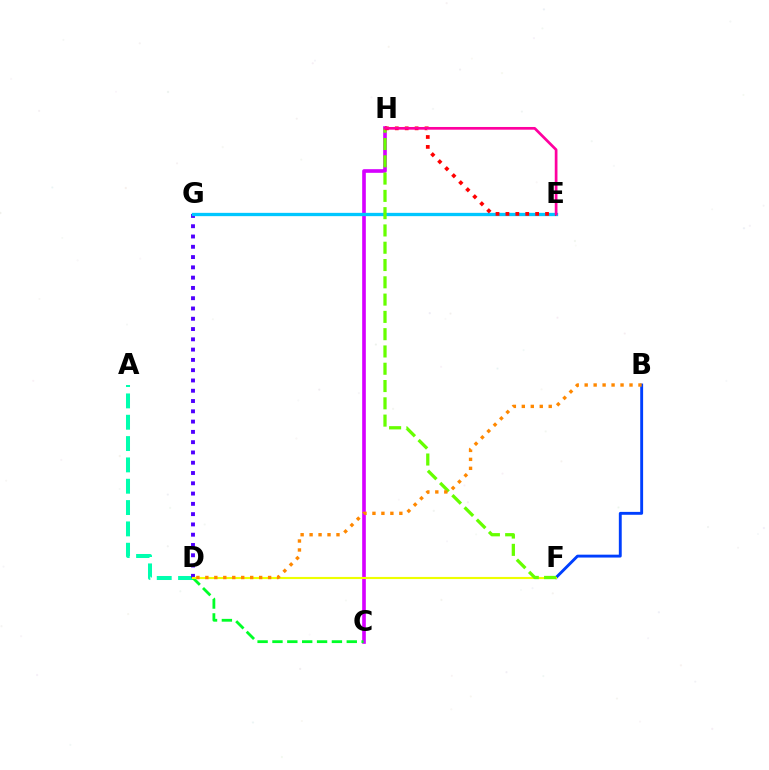{('A', 'D'): [{'color': '#00ffaf', 'line_style': 'dashed', 'thickness': 2.9}], ('C', 'H'): [{'color': '#d600ff', 'line_style': 'solid', 'thickness': 2.62}], ('C', 'D'): [{'color': '#00ff27', 'line_style': 'dashed', 'thickness': 2.02}], ('B', 'F'): [{'color': '#003fff', 'line_style': 'solid', 'thickness': 2.08}], ('D', 'G'): [{'color': '#4f00ff', 'line_style': 'dotted', 'thickness': 2.79}], ('E', 'G'): [{'color': '#00c7ff', 'line_style': 'solid', 'thickness': 2.37}], ('D', 'F'): [{'color': '#eeff00', 'line_style': 'solid', 'thickness': 1.53}], ('F', 'H'): [{'color': '#66ff00', 'line_style': 'dashed', 'thickness': 2.35}], ('E', 'H'): [{'color': '#ff0000', 'line_style': 'dotted', 'thickness': 2.69}, {'color': '#ff00a0', 'line_style': 'solid', 'thickness': 1.95}], ('B', 'D'): [{'color': '#ff8800', 'line_style': 'dotted', 'thickness': 2.44}]}